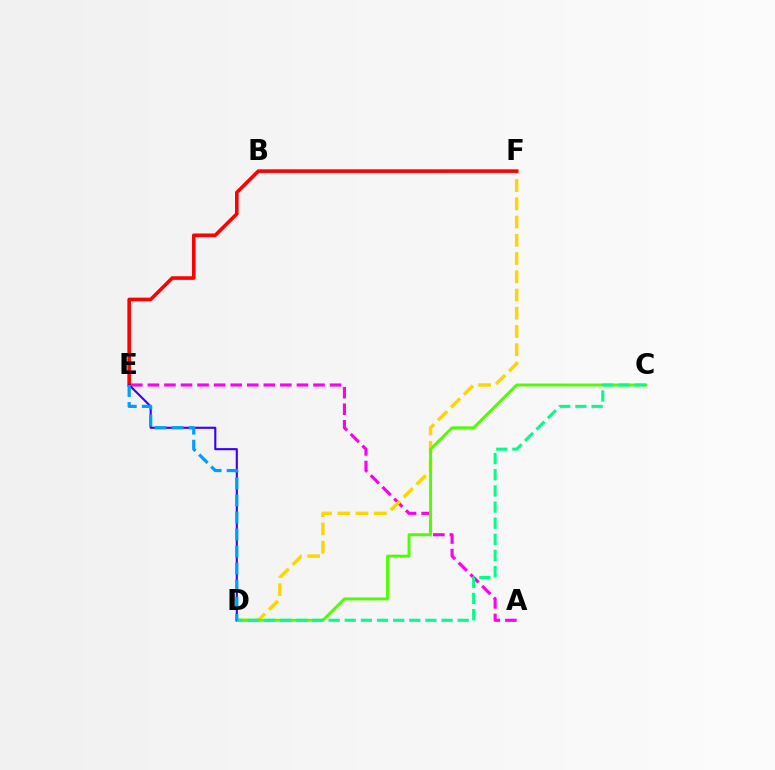{('A', 'E'): [{'color': '#ff00ed', 'line_style': 'dashed', 'thickness': 2.25}], ('D', 'F'): [{'color': '#ffd500', 'line_style': 'dashed', 'thickness': 2.48}], ('E', 'F'): [{'color': '#ff0000', 'line_style': 'solid', 'thickness': 2.59}], ('C', 'D'): [{'color': '#4fff00', 'line_style': 'solid', 'thickness': 2.1}, {'color': '#00ff86', 'line_style': 'dashed', 'thickness': 2.19}], ('D', 'E'): [{'color': '#3700ff', 'line_style': 'solid', 'thickness': 1.52}, {'color': '#009eff', 'line_style': 'dashed', 'thickness': 2.32}]}